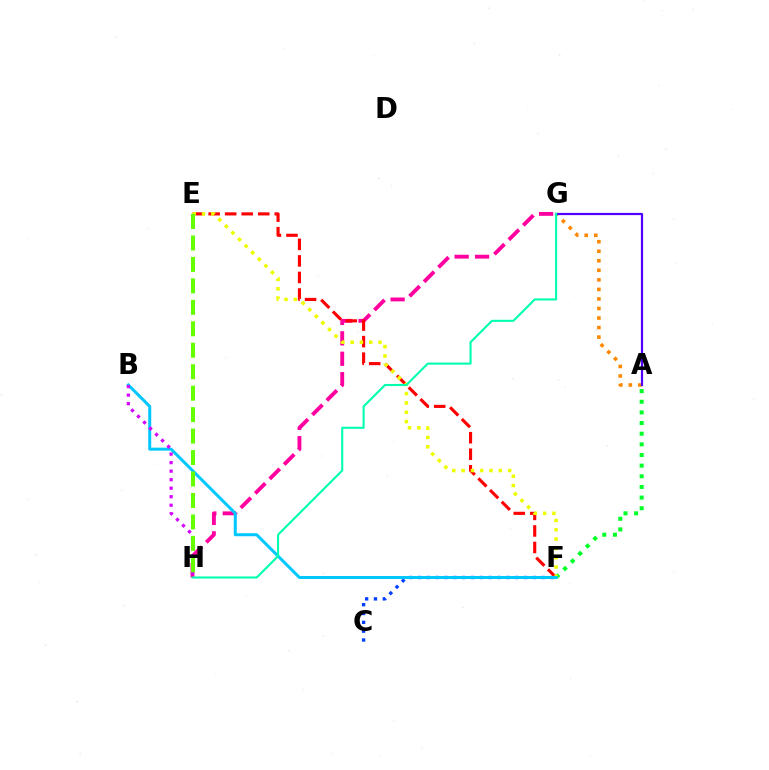{('G', 'H'): [{'color': '#ff00a0', 'line_style': 'dashed', 'thickness': 2.78}, {'color': '#00ffaf', 'line_style': 'solid', 'thickness': 1.51}], ('A', 'G'): [{'color': '#ff8800', 'line_style': 'dotted', 'thickness': 2.59}, {'color': '#4f00ff', 'line_style': 'solid', 'thickness': 1.59}], ('C', 'F'): [{'color': '#003fff', 'line_style': 'dotted', 'thickness': 2.4}], ('E', 'F'): [{'color': '#ff0000', 'line_style': 'dashed', 'thickness': 2.25}, {'color': '#eeff00', 'line_style': 'dotted', 'thickness': 2.53}], ('A', 'F'): [{'color': '#00ff27', 'line_style': 'dotted', 'thickness': 2.89}], ('B', 'F'): [{'color': '#00c7ff', 'line_style': 'solid', 'thickness': 2.16}], ('B', 'H'): [{'color': '#d600ff', 'line_style': 'dotted', 'thickness': 2.32}], ('E', 'H'): [{'color': '#66ff00', 'line_style': 'dashed', 'thickness': 2.92}]}